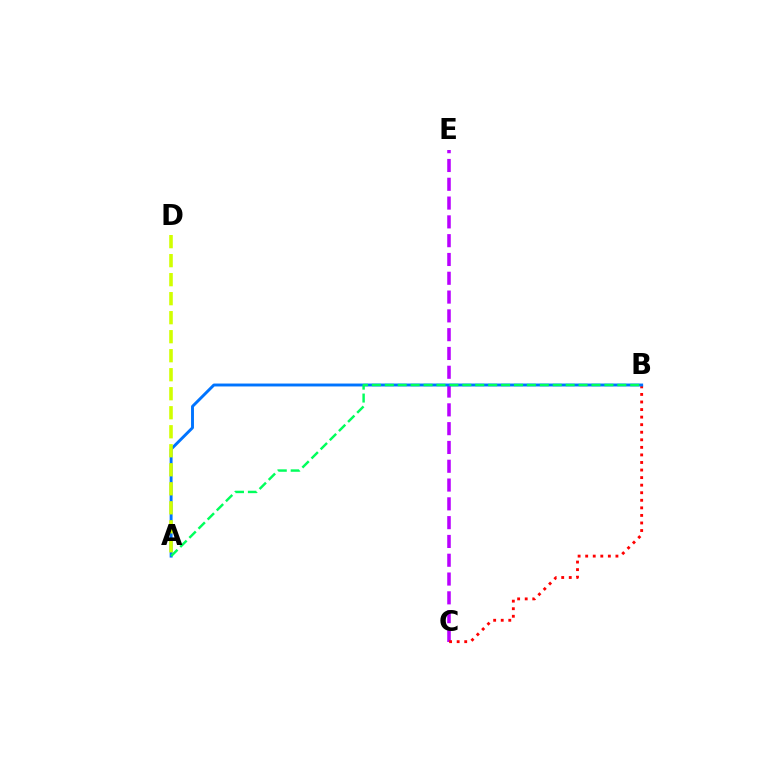{('C', 'E'): [{'color': '#b900ff', 'line_style': 'dashed', 'thickness': 2.55}], ('B', 'C'): [{'color': '#ff0000', 'line_style': 'dotted', 'thickness': 2.05}], ('A', 'B'): [{'color': '#0074ff', 'line_style': 'solid', 'thickness': 2.1}, {'color': '#00ff5c', 'line_style': 'dashed', 'thickness': 1.75}], ('A', 'D'): [{'color': '#d1ff00', 'line_style': 'dashed', 'thickness': 2.58}]}